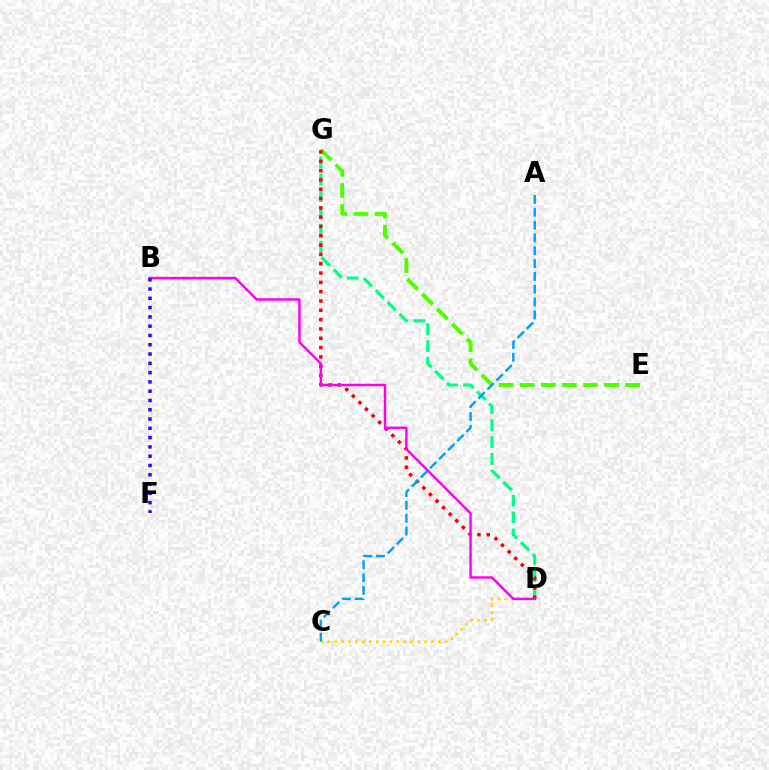{('C', 'D'): [{'color': '#ffd500', 'line_style': 'dotted', 'thickness': 1.88}], ('D', 'G'): [{'color': '#00ff86', 'line_style': 'dashed', 'thickness': 2.29}, {'color': '#ff0000', 'line_style': 'dotted', 'thickness': 2.53}], ('E', 'G'): [{'color': '#4fff00', 'line_style': 'dashed', 'thickness': 2.87}], ('B', 'D'): [{'color': '#ff00ed', 'line_style': 'solid', 'thickness': 1.76}], ('A', 'C'): [{'color': '#009eff', 'line_style': 'dashed', 'thickness': 1.74}], ('B', 'F'): [{'color': '#3700ff', 'line_style': 'dotted', 'thickness': 2.52}]}